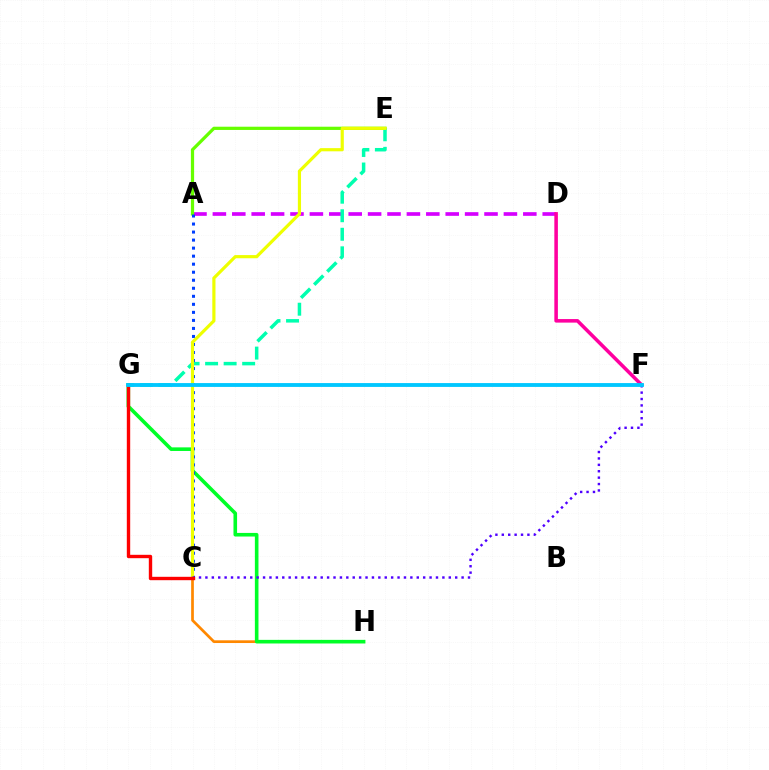{('C', 'H'): [{'color': '#ff8800', 'line_style': 'solid', 'thickness': 1.95}], ('A', 'D'): [{'color': '#d600ff', 'line_style': 'dashed', 'thickness': 2.64}], ('A', 'E'): [{'color': '#66ff00', 'line_style': 'solid', 'thickness': 2.33}], ('E', 'G'): [{'color': '#00ffaf', 'line_style': 'dashed', 'thickness': 2.52}], ('G', 'H'): [{'color': '#00ff27', 'line_style': 'solid', 'thickness': 2.59}], ('A', 'C'): [{'color': '#003fff', 'line_style': 'dotted', 'thickness': 2.18}], ('D', 'F'): [{'color': '#ff00a0', 'line_style': 'solid', 'thickness': 2.56}], ('C', 'E'): [{'color': '#eeff00', 'line_style': 'solid', 'thickness': 2.29}], ('C', 'F'): [{'color': '#4f00ff', 'line_style': 'dotted', 'thickness': 1.74}], ('C', 'G'): [{'color': '#ff0000', 'line_style': 'solid', 'thickness': 2.44}], ('F', 'G'): [{'color': '#00c7ff', 'line_style': 'solid', 'thickness': 2.77}]}